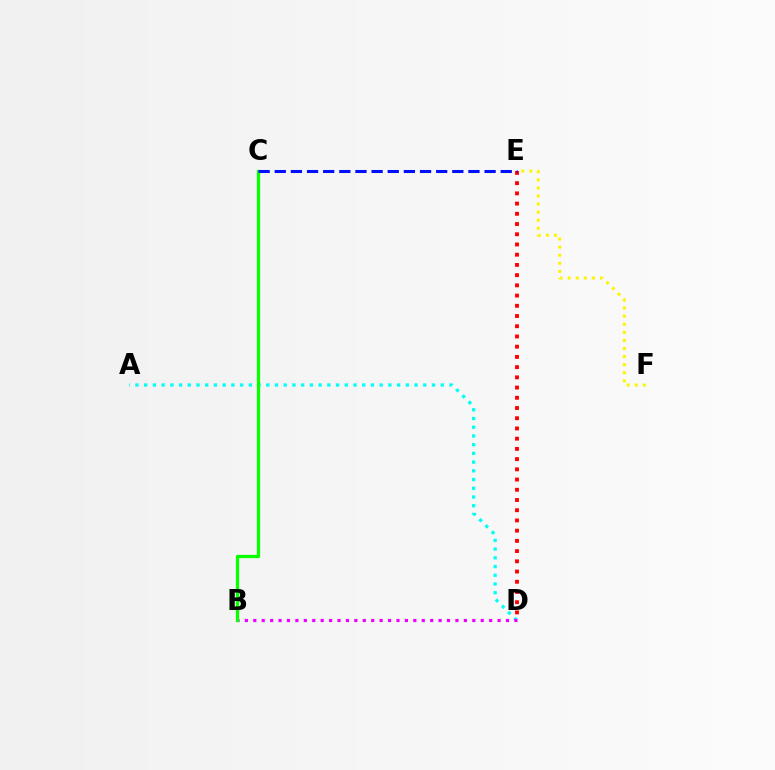{('A', 'D'): [{'color': '#00fff6', 'line_style': 'dotted', 'thickness': 2.37}], ('D', 'E'): [{'color': '#ff0000', 'line_style': 'dotted', 'thickness': 2.78}], ('B', 'D'): [{'color': '#ee00ff', 'line_style': 'dotted', 'thickness': 2.29}], ('B', 'C'): [{'color': '#08ff00', 'line_style': 'solid', 'thickness': 2.34}], ('E', 'F'): [{'color': '#fcf500', 'line_style': 'dotted', 'thickness': 2.19}], ('C', 'E'): [{'color': '#0010ff', 'line_style': 'dashed', 'thickness': 2.19}]}